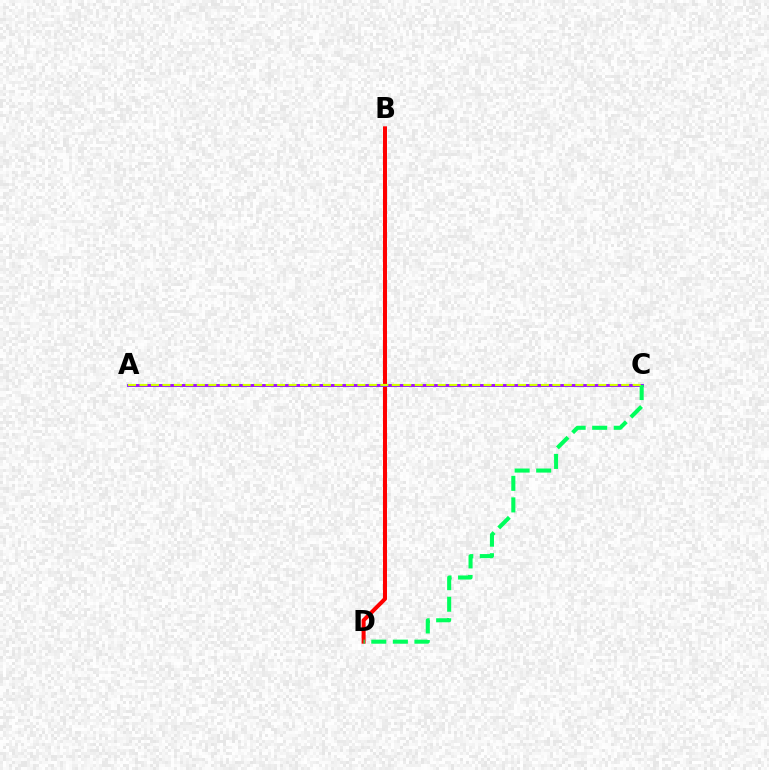{('B', 'D'): [{'color': '#ff0000', 'line_style': 'solid', 'thickness': 2.9}], ('A', 'C'): [{'color': '#0074ff', 'line_style': 'solid', 'thickness': 1.89}, {'color': '#b900ff', 'line_style': 'solid', 'thickness': 1.82}, {'color': '#d1ff00', 'line_style': 'dashed', 'thickness': 1.56}], ('C', 'D'): [{'color': '#00ff5c', 'line_style': 'dashed', 'thickness': 2.93}]}